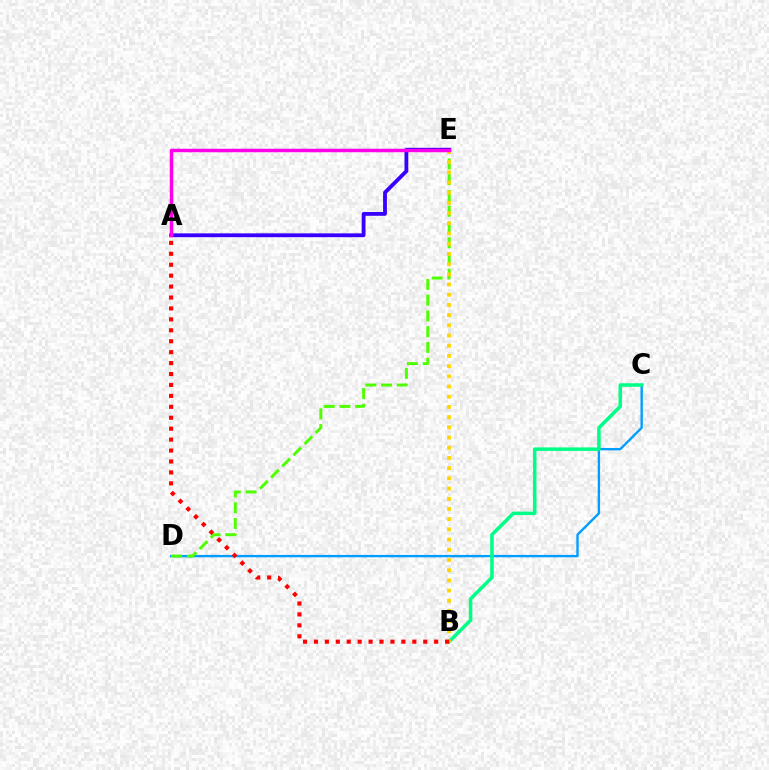{('A', 'E'): [{'color': '#3700ff', 'line_style': 'solid', 'thickness': 2.75}, {'color': '#ff00ed', 'line_style': 'solid', 'thickness': 2.51}], ('C', 'D'): [{'color': '#009eff', 'line_style': 'solid', 'thickness': 1.71}], ('D', 'E'): [{'color': '#4fff00', 'line_style': 'dashed', 'thickness': 2.14}], ('B', 'C'): [{'color': '#00ff86', 'line_style': 'solid', 'thickness': 2.54}], ('B', 'E'): [{'color': '#ffd500', 'line_style': 'dotted', 'thickness': 2.77}], ('A', 'B'): [{'color': '#ff0000', 'line_style': 'dotted', 'thickness': 2.97}]}